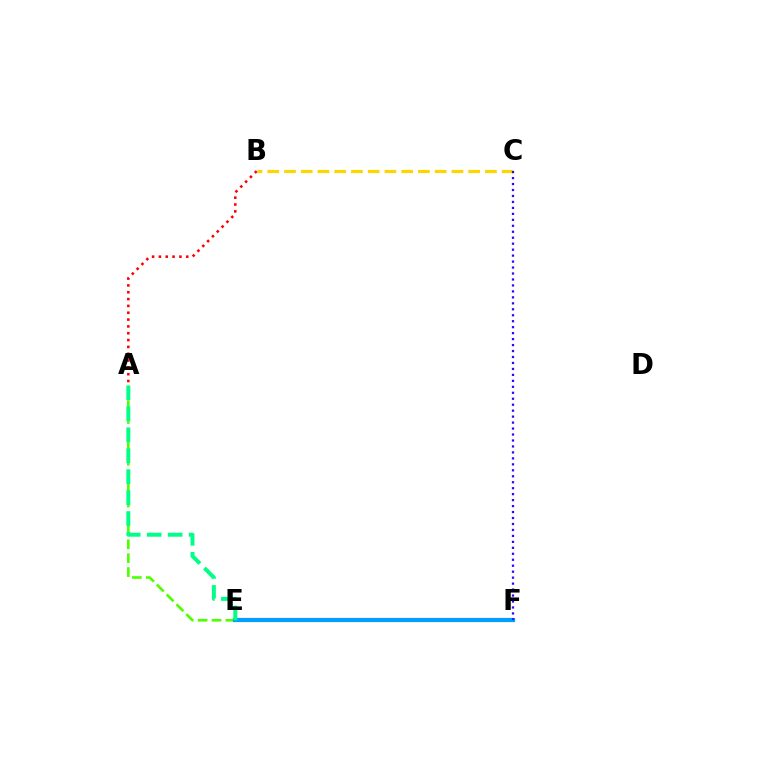{('E', 'F'): [{'color': '#ff00ed', 'line_style': 'solid', 'thickness': 2.91}, {'color': '#009eff', 'line_style': 'solid', 'thickness': 3.0}], ('A', 'E'): [{'color': '#4fff00', 'line_style': 'dashed', 'thickness': 1.89}, {'color': '#00ff86', 'line_style': 'dashed', 'thickness': 2.85}], ('B', 'C'): [{'color': '#ffd500', 'line_style': 'dashed', 'thickness': 2.27}], ('A', 'B'): [{'color': '#ff0000', 'line_style': 'dotted', 'thickness': 1.86}], ('C', 'F'): [{'color': '#3700ff', 'line_style': 'dotted', 'thickness': 1.62}]}